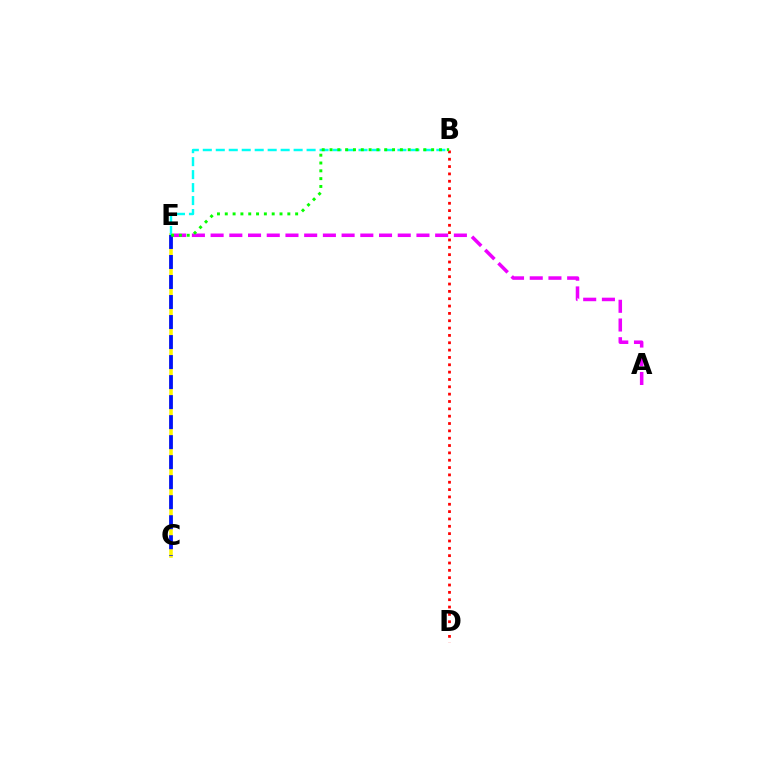{('C', 'E'): [{'color': '#fcf500', 'line_style': 'solid', 'thickness': 2.55}, {'color': '#0010ff', 'line_style': 'dashed', 'thickness': 2.72}], ('A', 'E'): [{'color': '#ee00ff', 'line_style': 'dashed', 'thickness': 2.54}], ('B', 'E'): [{'color': '#00fff6', 'line_style': 'dashed', 'thickness': 1.76}, {'color': '#08ff00', 'line_style': 'dotted', 'thickness': 2.12}], ('B', 'D'): [{'color': '#ff0000', 'line_style': 'dotted', 'thickness': 1.99}]}